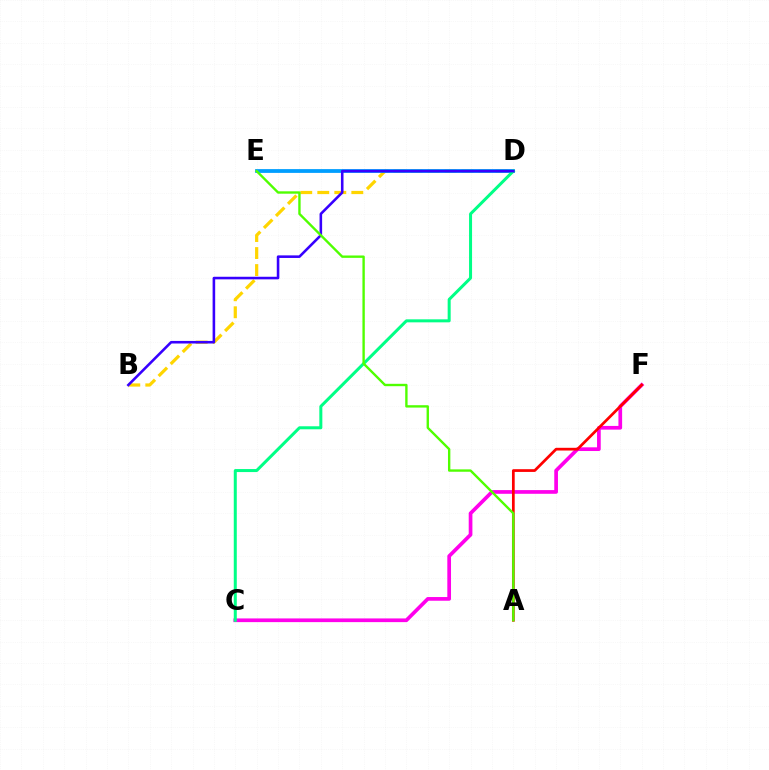{('C', 'F'): [{'color': '#ff00ed', 'line_style': 'solid', 'thickness': 2.66}], ('B', 'D'): [{'color': '#ffd500', 'line_style': 'dashed', 'thickness': 2.31}, {'color': '#3700ff', 'line_style': 'solid', 'thickness': 1.86}], ('D', 'E'): [{'color': '#009eff', 'line_style': 'solid', 'thickness': 2.73}], ('A', 'F'): [{'color': '#ff0000', 'line_style': 'solid', 'thickness': 1.97}], ('C', 'D'): [{'color': '#00ff86', 'line_style': 'solid', 'thickness': 2.17}], ('A', 'E'): [{'color': '#4fff00', 'line_style': 'solid', 'thickness': 1.71}]}